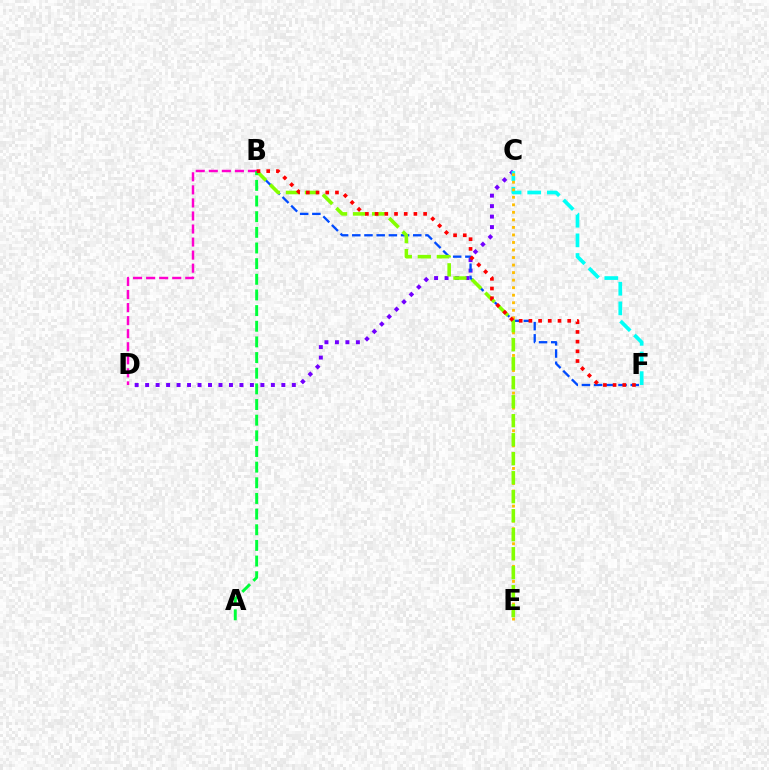{('C', 'D'): [{'color': '#7200ff', 'line_style': 'dotted', 'thickness': 2.85}], ('C', 'F'): [{'color': '#00fff6', 'line_style': 'dashed', 'thickness': 2.67}], ('C', 'E'): [{'color': '#ffbd00', 'line_style': 'dotted', 'thickness': 2.05}], ('B', 'F'): [{'color': '#004bff', 'line_style': 'dashed', 'thickness': 1.66}, {'color': '#ff0000', 'line_style': 'dotted', 'thickness': 2.64}], ('B', 'E'): [{'color': '#84ff00', 'line_style': 'dashed', 'thickness': 2.58}], ('B', 'D'): [{'color': '#ff00cf', 'line_style': 'dashed', 'thickness': 1.77}], ('A', 'B'): [{'color': '#00ff39', 'line_style': 'dashed', 'thickness': 2.13}]}